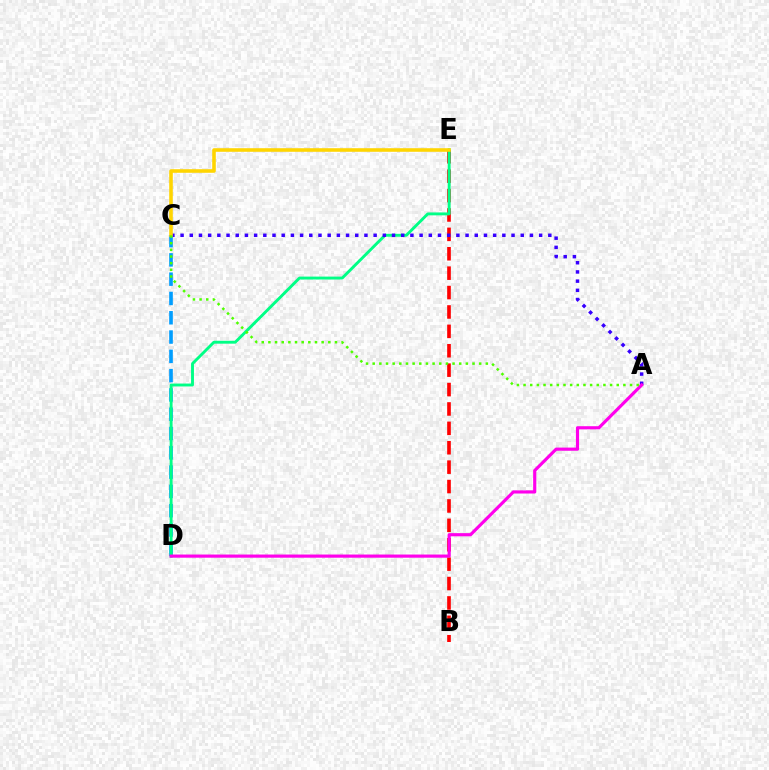{('C', 'D'): [{'color': '#009eff', 'line_style': 'dashed', 'thickness': 2.62}], ('B', 'E'): [{'color': '#ff0000', 'line_style': 'dashed', 'thickness': 2.64}], ('D', 'E'): [{'color': '#00ff86', 'line_style': 'solid', 'thickness': 2.09}], ('A', 'C'): [{'color': '#3700ff', 'line_style': 'dotted', 'thickness': 2.5}, {'color': '#4fff00', 'line_style': 'dotted', 'thickness': 1.81}], ('C', 'E'): [{'color': '#ffd500', 'line_style': 'solid', 'thickness': 2.58}], ('A', 'D'): [{'color': '#ff00ed', 'line_style': 'solid', 'thickness': 2.27}]}